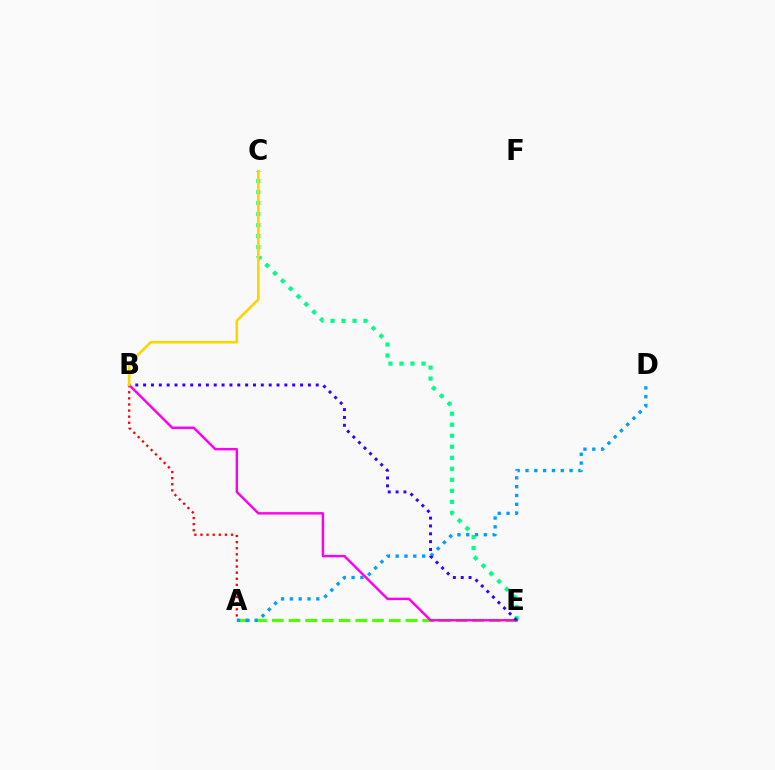{('A', 'B'): [{'color': '#ff0000', 'line_style': 'dotted', 'thickness': 1.66}], ('C', 'E'): [{'color': '#00ff86', 'line_style': 'dotted', 'thickness': 2.99}], ('A', 'E'): [{'color': '#4fff00', 'line_style': 'dashed', 'thickness': 2.27}], ('B', 'E'): [{'color': '#ff00ed', 'line_style': 'solid', 'thickness': 1.75}, {'color': '#3700ff', 'line_style': 'dotted', 'thickness': 2.13}], ('A', 'D'): [{'color': '#009eff', 'line_style': 'dotted', 'thickness': 2.4}], ('B', 'C'): [{'color': '#ffd500', 'line_style': 'solid', 'thickness': 1.89}]}